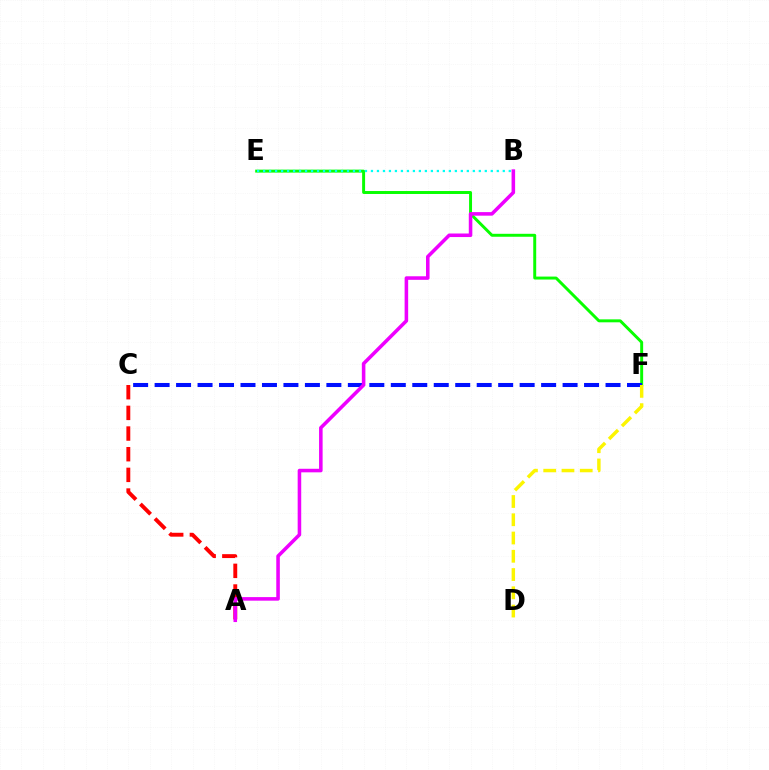{('E', 'F'): [{'color': '#08ff00', 'line_style': 'solid', 'thickness': 2.13}], ('A', 'C'): [{'color': '#ff0000', 'line_style': 'dashed', 'thickness': 2.81}], ('B', 'E'): [{'color': '#00fff6', 'line_style': 'dotted', 'thickness': 1.63}], ('C', 'F'): [{'color': '#0010ff', 'line_style': 'dashed', 'thickness': 2.92}], ('D', 'F'): [{'color': '#fcf500', 'line_style': 'dashed', 'thickness': 2.48}], ('A', 'B'): [{'color': '#ee00ff', 'line_style': 'solid', 'thickness': 2.56}]}